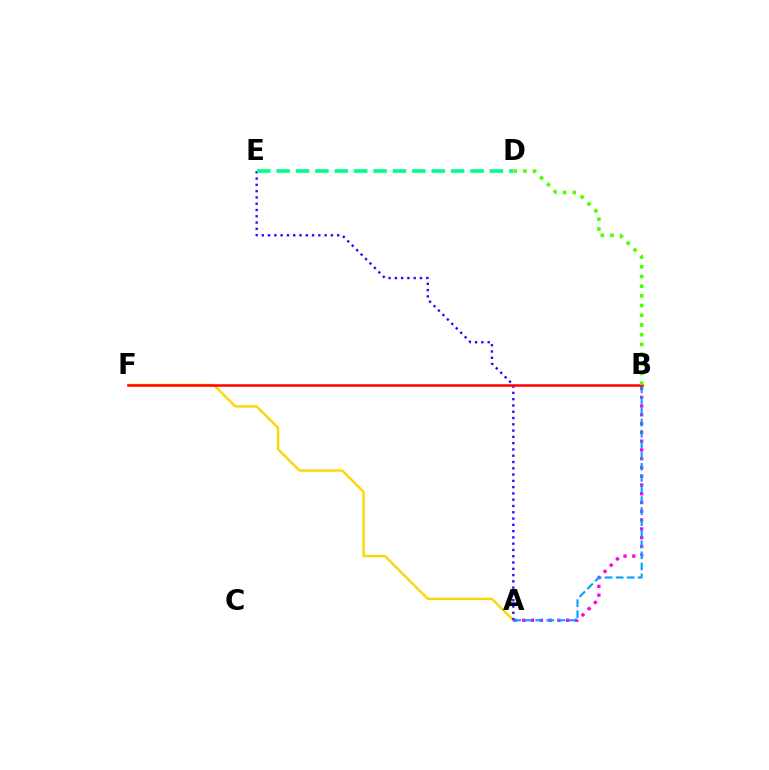{('A', 'F'): [{'color': '#ffd500', 'line_style': 'solid', 'thickness': 1.72}], ('A', 'B'): [{'color': '#ff00ed', 'line_style': 'dotted', 'thickness': 2.38}, {'color': '#009eff', 'line_style': 'dashed', 'thickness': 1.5}], ('A', 'E'): [{'color': '#3700ff', 'line_style': 'dotted', 'thickness': 1.71}], ('D', 'E'): [{'color': '#00ff86', 'line_style': 'dashed', 'thickness': 2.63}], ('B', 'F'): [{'color': '#ff0000', 'line_style': 'solid', 'thickness': 1.8}], ('B', 'D'): [{'color': '#4fff00', 'line_style': 'dotted', 'thickness': 2.64}]}